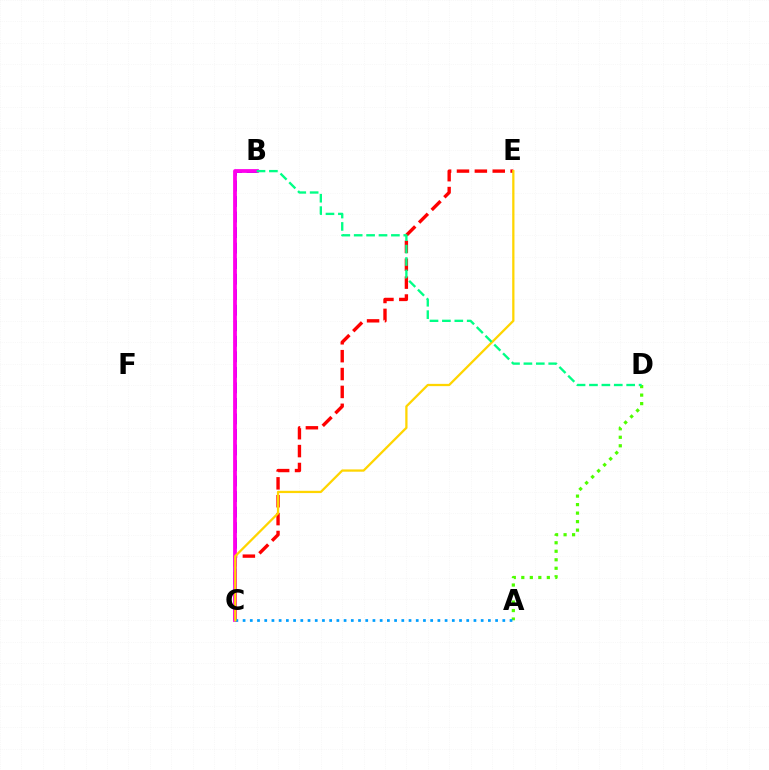{('B', 'C'): [{'color': '#3700ff', 'line_style': 'dashed', 'thickness': 2.11}, {'color': '#ff00ed', 'line_style': 'solid', 'thickness': 2.72}], ('C', 'E'): [{'color': '#ff0000', 'line_style': 'dashed', 'thickness': 2.43}, {'color': '#ffd500', 'line_style': 'solid', 'thickness': 1.64}], ('A', 'D'): [{'color': '#4fff00', 'line_style': 'dotted', 'thickness': 2.31}], ('A', 'C'): [{'color': '#009eff', 'line_style': 'dotted', 'thickness': 1.96}], ('B', 'D'): [{'color': '#00ff86', 'line_style': 'dashed', 'thickness': 1.68}]}